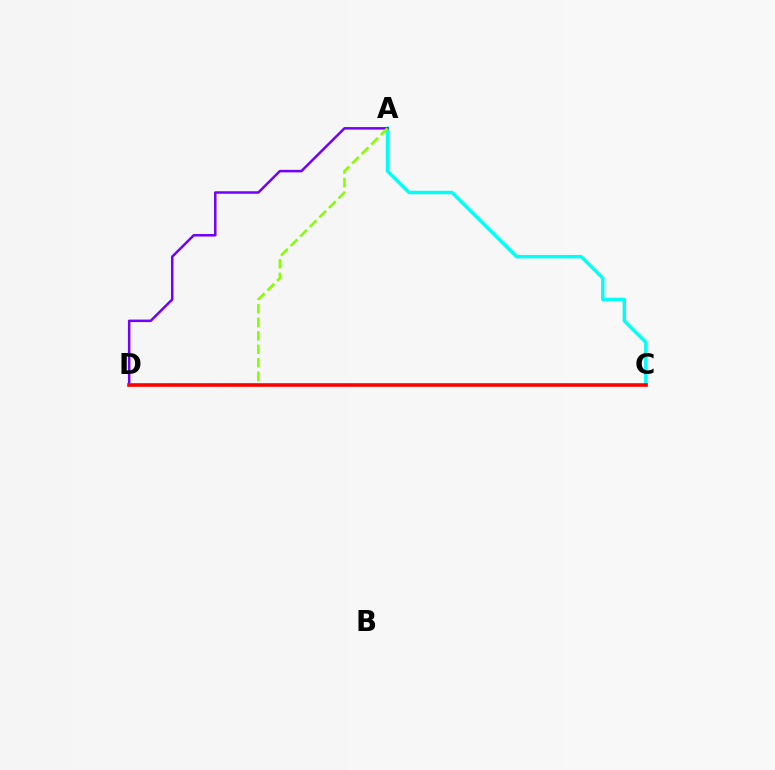{('A', 'C'): [{'color': '#00fff6', 'line_style': 'solid', 'thickness': 2.48}], ('A', 'D'): [{'color': '#7200ff', 'line_style': 'solid', 'thickness': 1.81}, {'color': '#84ff00', 'line_style': 'dashed', 'thickness': 1.83}], ('C', 'D'): [{'color': '#ff0000', 'line_style': 'solid', 'thickness': 2.59}]}